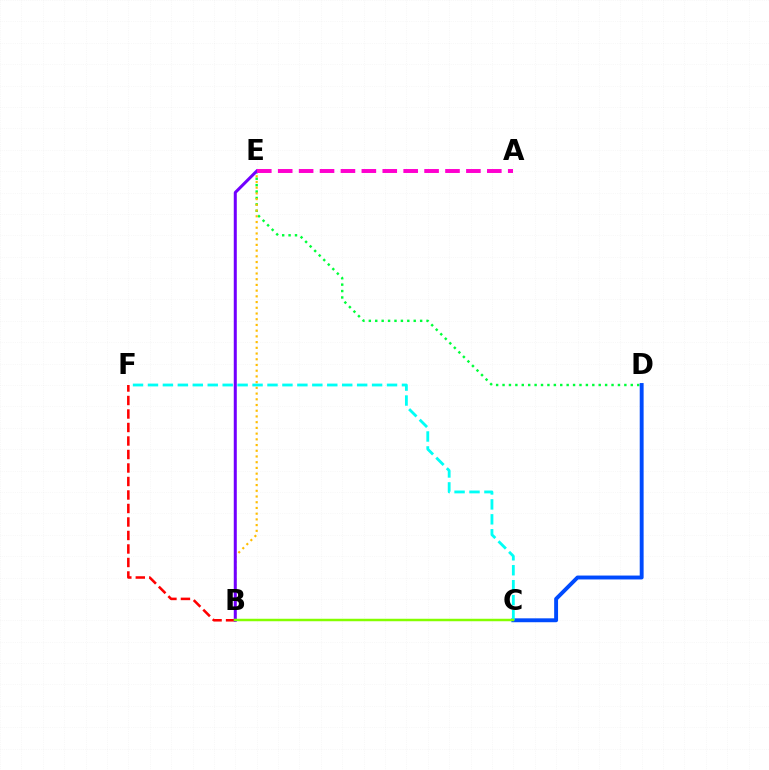{('D', 'E'): [{'color': '#00ff39', 'line_style': 'dotted', 'thickness': 1.74}], ('C', 'D'): [{'color': '#004bff', 'line_style': 'solid', 'thickness': 2.81}], ('C', 'F'): [{'color': '#00fff6', 'line_style': 'dashed', 'thickness': 2.03}], ('B', 'F'): [{'color': '#ff0000', 'line_style': 'dashed', 'thickness': 1.83}], ('B', 'E'): [{'color': '#ffbd00', 'line_style': 'dotted', 'thickness': 1.55}, {'color': '#7200ff', 'line_style': 'solid', 'thickness': 2.18}], ('B', 'C'): [{'color': '#84ff00', 'line_style': 'solid', 'thickness': 1.79}], ('A', 'E'): [{'color': '#ff00cf', 'line_style': 'dashed', 'thickness': 2.84}]}